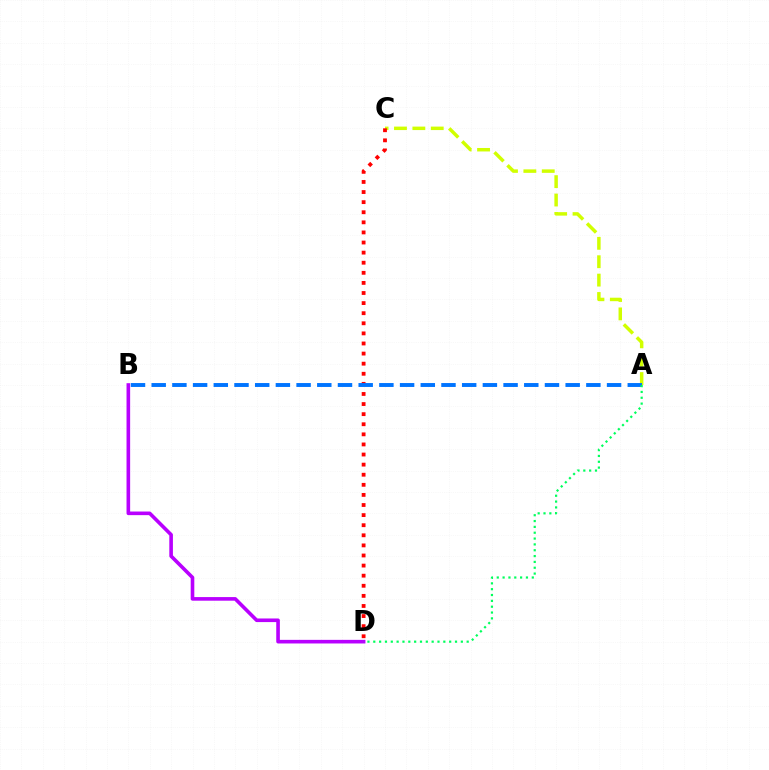{('A', 'C'): [{'color': '#d1ff00', 'line_style': 'dashed', 'thickness': 2.5}], ('B', 'D'): [{'color': '#b900ff', 'line_style': 'solid', 'thickness': 2.6}], ('C', 'D'): [{'color': '#ff0000', 'line_style': 'dotted', 'thickness': 2.74}], ('A', 'B'): [{'color': '#0074ff', 'line_style': 'dashed', 'thickness': 2.81}], ('A', 'D'): [{'color': '#00ff5c', 'line_style': 'dotted', 'thickness': 1.59}]}